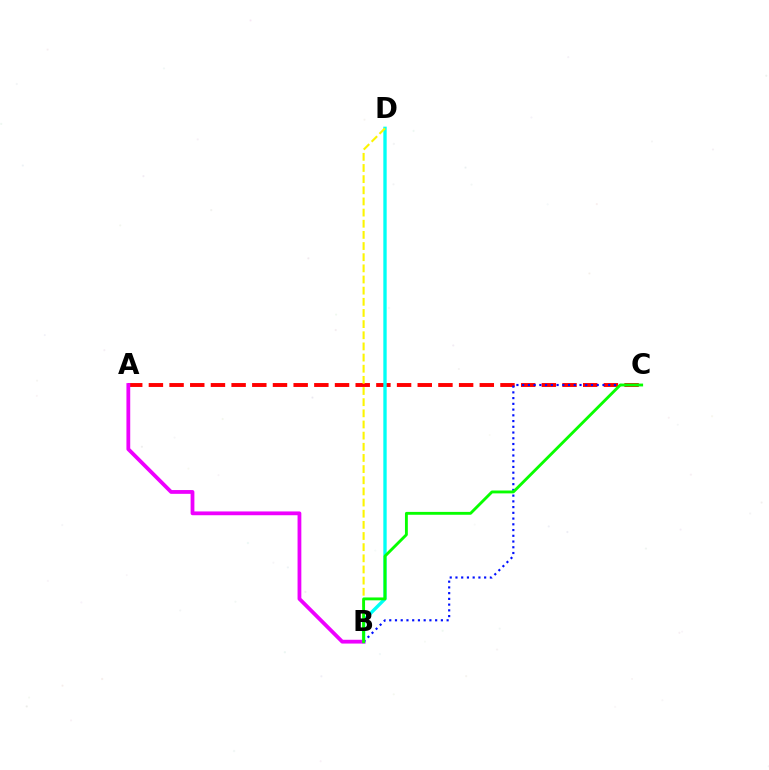{('A', 'C'): [{'color': '#ff0000', 'line_style': 'dashed', 'thickness': 2.81}], ('B', 'D'): [{'color': '#00fff6', 'line_style': 'solid', 'thickness': 2.41}, {'color': '#fcf500', 'line_style': 'dashed', 'thickness': 1.52}], ('A', 'B'): [{'color': '#ee00ff', 'line_style': 'solid', 'thickness': 2.73}], ('B', 'C'): [{'color': '#0010ff', 'line_style': 'dotted', 'thickness': 1.56}, {'color': '#08ff00', 'line_style': 'solid', 'thickness': 2.06}]}